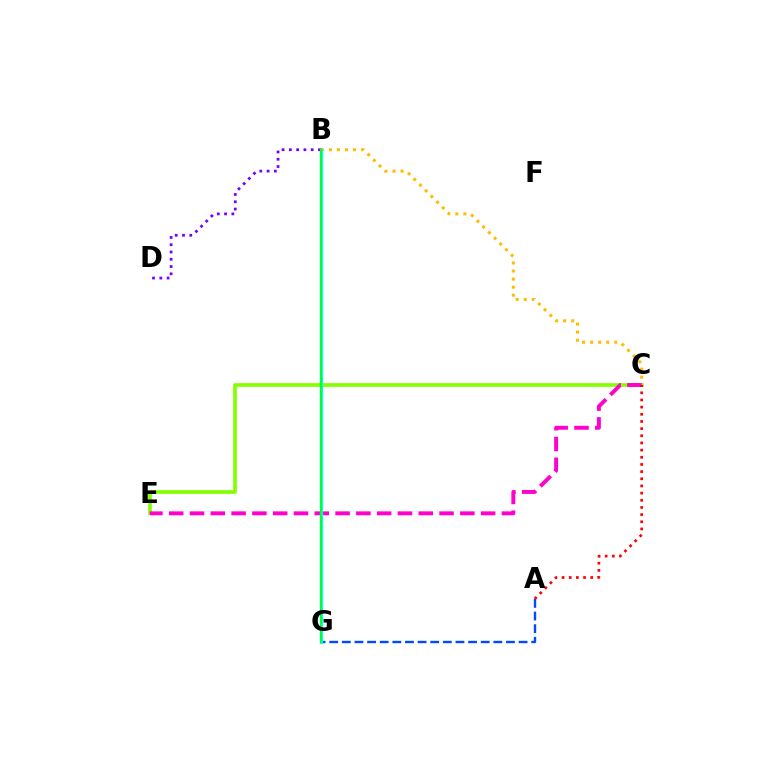{('B', 'C'): [{'color': '#ffbd00', 'line_style': 'dotted', 'thickness': 2.19}], ('A', 'G'): [{'color': '#004bff', 'line_style': 'dashed', 'thickness': 1.72}], ('C', 'E'): [{'color': '#84ff00', 'line_style': 'solid', 'thickness': 2.65}, {'color': '#ff00cf', 'line_style': 'dashed', 'thickness': 2.82}], ('B', 'G'): [{'color': '#00fff6', 'line_style': 'solid', 'thickness': 2.27}, {'color': '#00ff39', 'line_style': 'solid', 'thickness': 1.58}], ('A', 'C'): [{'color': '#ff0000', 'line_style': 'dotted', 'thickness': 1.95}], ('B', 'D'): [{'color': '#7200ff', 'line_style': 'dotted', 'thickness': 1.98}]}